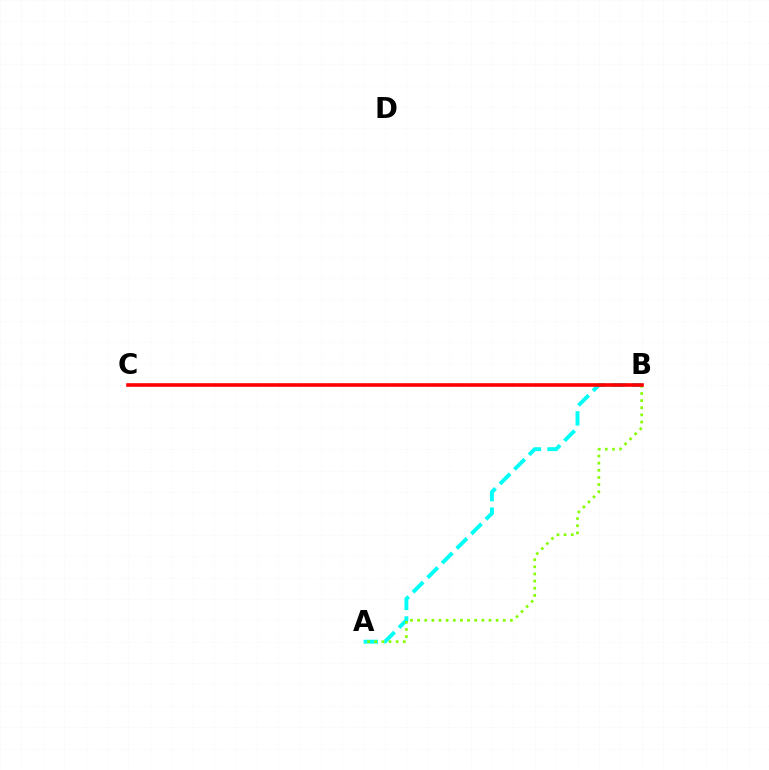{('A', 'B'): [{'color': '#00fff6', 'line_style': 'dashed', 'thickness': 2.8}, {'color': '#84ff00', 'line_style': 'dotted', 'thickness': 1.94}], ('B', 'C'): [{'color': '#7200ff', 'line_style': 'dotted', 'thickness': 1.56}, {'color': '#ff0000', 'line_style': 'solid', 'thickness': 2.6}]}